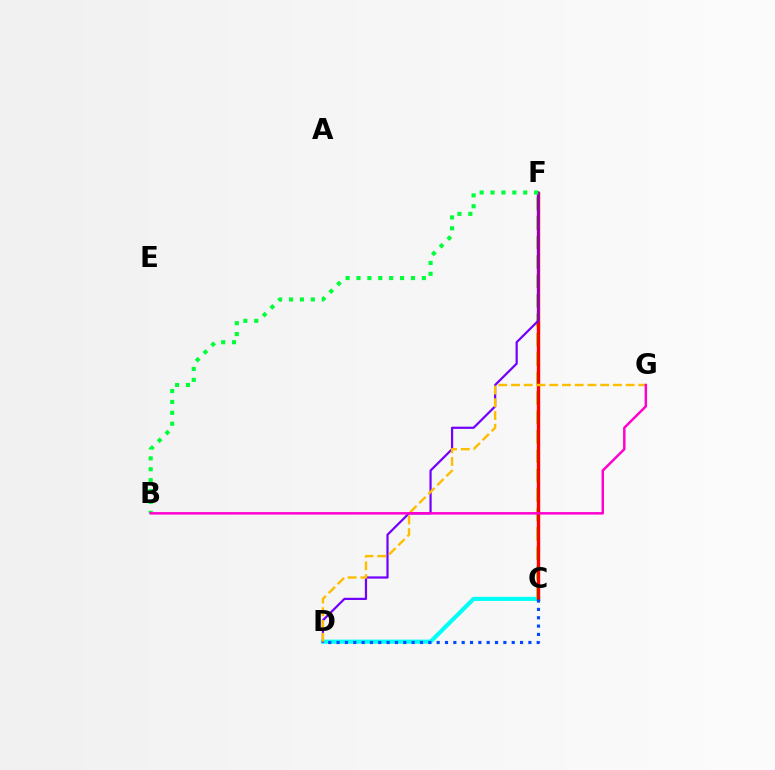{('C', 'D'): [{'color': '#00fff6', 'line_style': 'solid', 'thickness': 2.96}, {'color': '#004bff', 'line_style': 'dotted', 'thickness': 2.27}], ('C', 'F'): [{'color': '#84ff00', 'line_style': 'dashed', 'thickness': 2.64}, {'color': '#ff0000', 'line_style': 'solid', 'thickness': 2.43}], ('D', 'F'): [{'color': '#7200ff', 'line_style': 'solid', 'thickness': 1.6}], ('B', 'F'): [{'color': '#00ff39', 'line_style': 'dotted', 'thickness': 2.96}], ('D', 'G'): [{'color': '#ffbd00', 'line_style': 'dashed', 'thickness': 1.73}], ('B', 'G'): [{'color': '#ff00cf', 'line_style': 'solid', 'thickness': 1.78}]}